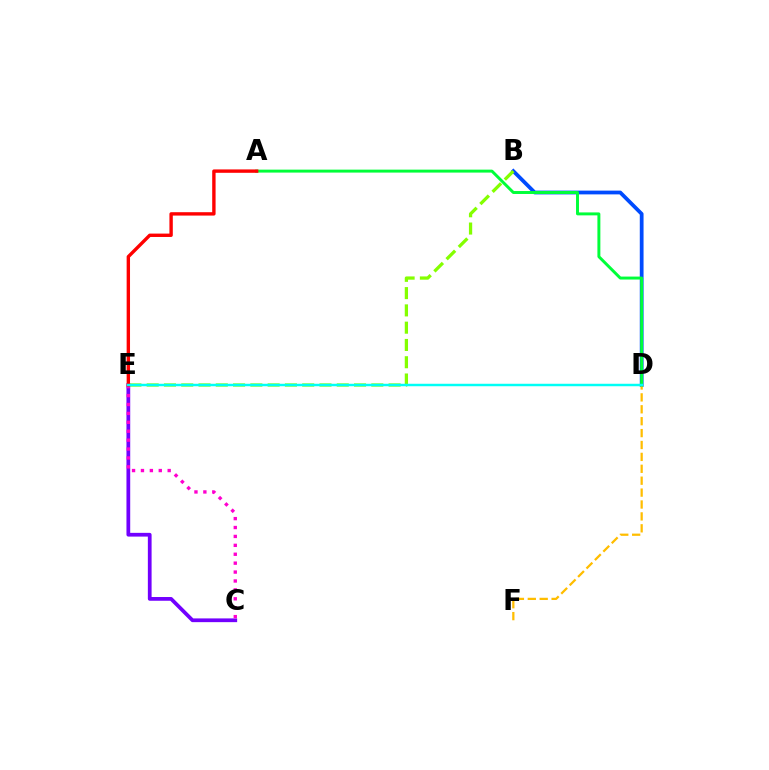{('B', 'D'): [{'color': '#004bff', 'line_style': 'solid', 'thickness': 2.71}], ('B', 'E'): [{'color': '#84ff00', 'line_style': 'dashed', 'thickness': 2.35}], ('D', 'F'): [{'color': '#ffbd00', 'line_style': 'dashed', 'thickness': 1.62}], ('A', 'D'): [{'color': '#00ff39', 'line_style': 'solid', 'thickness': 2.13}], ('C', 'E'): [{'color': '#7200ff', 'line_style': 'solid', 'thickness': 2.7}, {'color': '#ff00cf', 'line_style': 'dotted', 'thickness': 2.42}], ('A', 'E'): [{'color': '#ff0000', 'line_style': 'solid', 'thickness': 2.43}], ('D', 'E'): [{'color': '#00fff6', 'line_style': 'solid', 'thickness': 1.77}]}